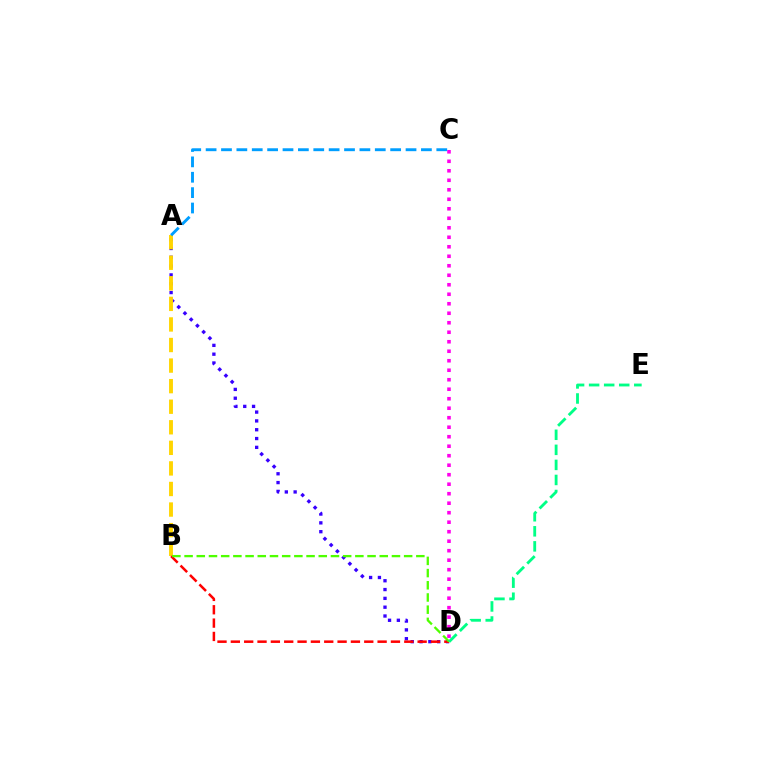{('A', 'D'): [{'color': '#3700ff', 'line_style': 'dotted', 'thickness': 2.4}], ('C', 'D'): [{'color': '#ff00ed', 'line_style': 'dotted', 'thickness': 2.58}], ('A', 'B'): [{'color': '#ffd500', 'line_style': 'dashed', 'thickness': 2.79}], ('B', 'D'): [{'color': '#ff0000', 'line_style': 'dashed', 'thickness': 1.81}, {'color': '#4fff00', 'line_style': 'dashed', 'thickness': 1.66}], ('A', 'C'): [{'color': '#009eff', 'line_style': 'dashed', 'thickness': 2.09}], ('D', 'E'): [{'color': '#00ff86', 'line_style': 'dashed', 'thickness': 2.05}]}